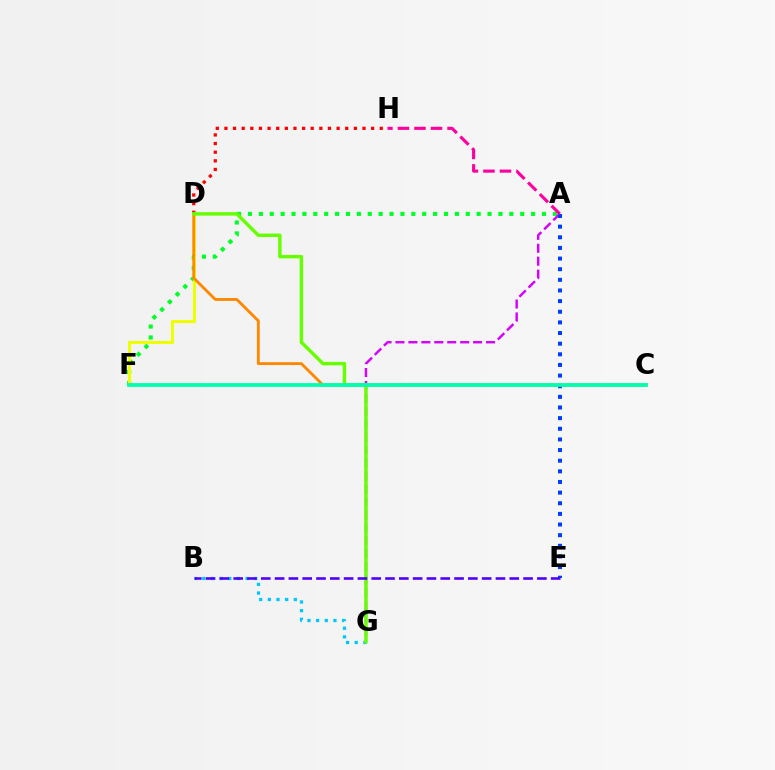{('A', 'F'): [{'color': '#00ff27', 'line_style': 'dotted', 'thickness': 2.96}], ('D', 'H'): [{'color': '#ff0000', 'line_style': 'dotted', 'thickness': 2.34}], ('A', 'G'): [{'color': '#d600ff', 'line_style': 'dashed', 'thickness': 1.76}], ('D', 'F'): [{'color': '#eeff00', 'line_style': 'solid', 'thickness': 2.21}], ('B', 'G'): [{'color': '#00c7ff', 'line_style': 'dotted', 'thickness': 2.35}], ('C', 'D'): [{'color': '#ff8800', 'line_style': 'solid', 'thickness': 2.05}], ('A', 'E'): [{'color': '#003fff', 'line_style': 'dotted', 'thickness': 2.89}], ('D', 'G'): [{'color': '#66ff00', 'line_style': 'solid', 'thickness': 2.46}], ('A', 'H'): [{'color': '#ff00a0', 'line_style': 'dashed', 'thickness': 2.25}], ('C', 'F'): [{'color': '#00ffaf', 'line_style': 'solid', 'thickness': 2.73}], ('B', 'E'): [{'color': '#4f00ff', 'line_style': 'dashed', 'thickness': 1.88}]}